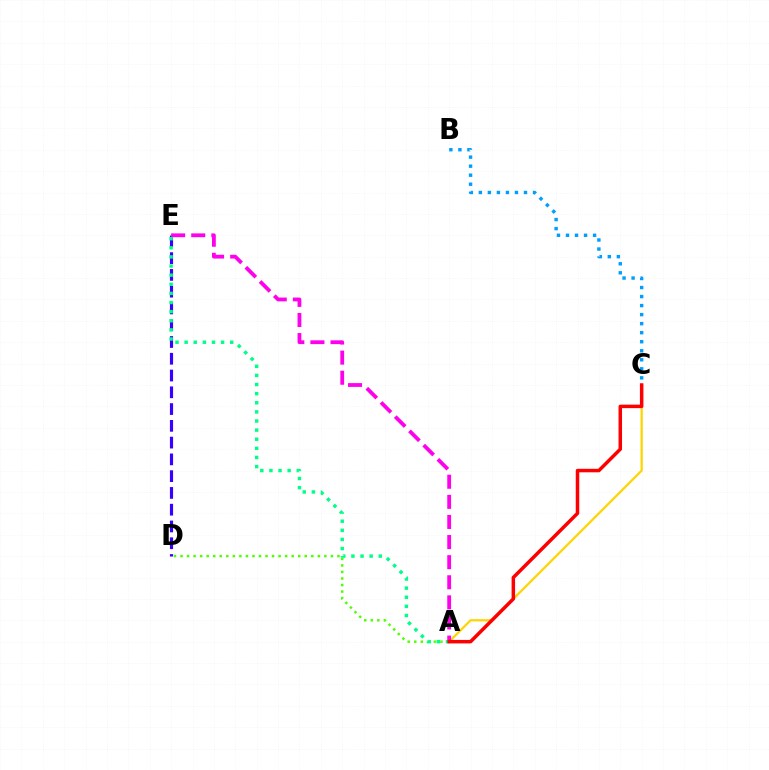{('D', 'E'): [{'color': '#3700ff', 'line_style': 'dashed', 'thickness': 2.28}], ('B', 'C'): [{'color': '#009eff', 'line_style': 'dotted', 'thickness': 2.45}], ('A', 'C'): [{'color': '#ffd500', 'line_style': 'solid', 'thickness': 1.62}, {'color': '#ff0000', 'line_style': 'solid', 'thickness': 2.51}], ('A', 'E'): [{'color': '#ff00ed', 'line_style': 'dashed', 'thickness': 2.73}, {'color': '#00ff86', 'line_style': 'dotted', 'thickness': 2.48}], ('A', 'D'): [{'color': '#4fff00', 'line_style': 'dotted', 'thickness': 1.78}]}